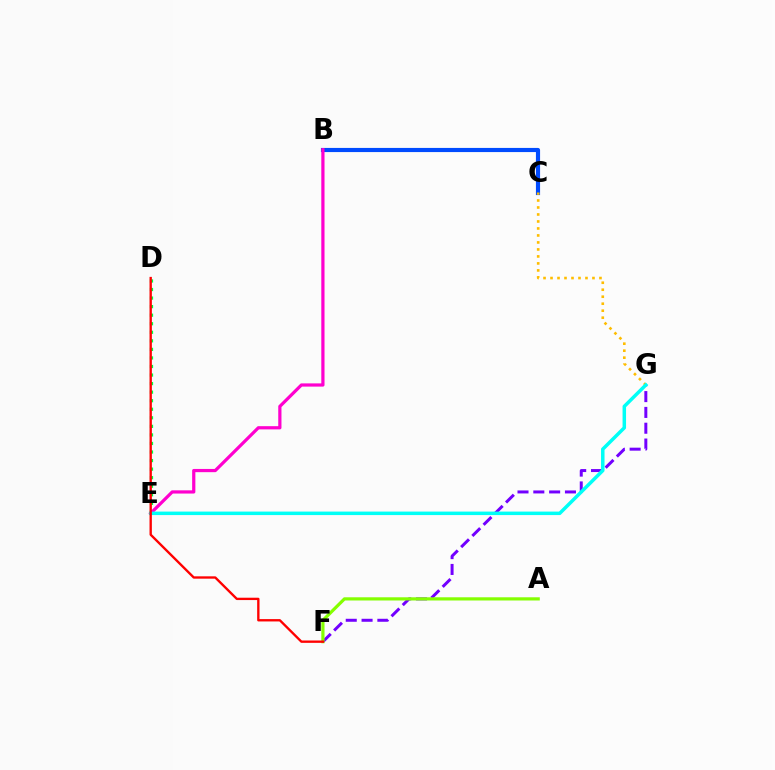{('D', 'E'): [{'color': '#00ff39', 'line_style': 'dotted', 'thickness': 2.32}], ('B', 'C'): [{'color': '#004bff', 'line_style': 'solid', 'thickness': 2.99}], ('B', 'E'): [{'color': '#ff00cf', 'line_style': 'solid', 'thickness': 2.32}], ('F', 'G'): [{'color': '#7200ff', 'line_style': 'dashed', 'thickness': 2.15}], ('A', 'F'): [{'color': '#84ff00', 'line_style': 'solid', 'thickness': 2.3}], ('C', 'G'): [{'color': '#ffbd00', 'line_style': 'dotted', 'thickness': 1.9}], ('E', 'G'): [{'color': '#00fff6', 'line_style': 'solid', 'thickness': 2.51}], ('D', 'F'): [{'color': '#ff0000', 'line_style': 'solid', 'thickness': 1.69}]}